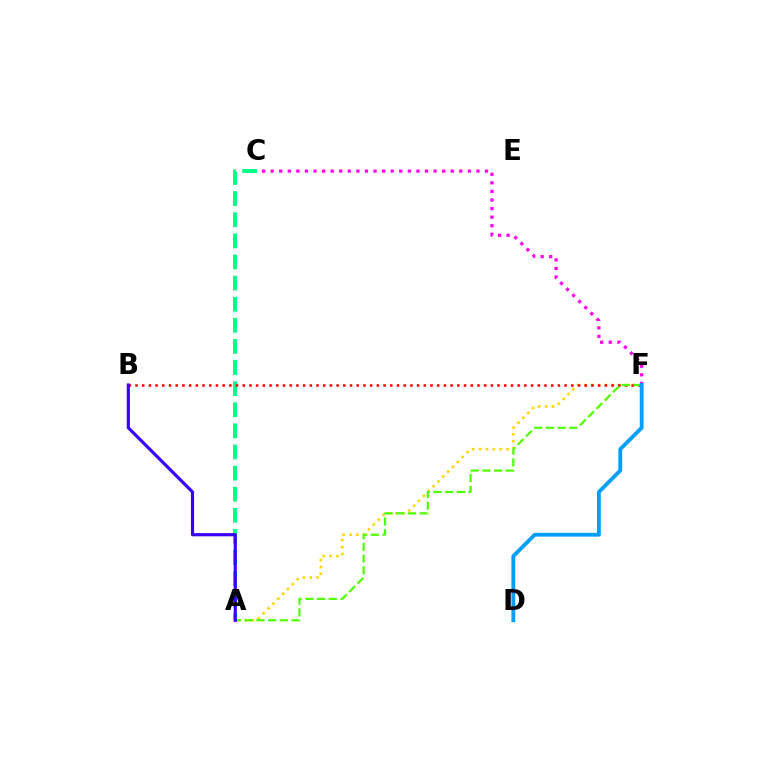{('A', 'F'): [{'color': '#ffd500', 'line_style': 'dotted', 'thickness': 1.87}, {'color': '#4fff00', 'line_style': 'dashed', 'thickness': 1.59}], ('A', 'C'): [{'color': '#00ff86', 'line_style': 'dashed', 'thickness': 2.87}], ('B', 'F'): [{'color': '#ff0000', 'line_style': 'dotted', 'thickness': 1.82}], ('C', 'F'): [{'color': '#ff00ed', 'line_style': 'dotted', 'thickness': 2.33}], ('A', 'B'): [{'color': '#3700ff', 'line_style': 'solid', 'thickness': 2.27}], ('D', 'F'): [{'color': '#009eff', 'line_style': 'solid', 'thickness': 2.75}]}